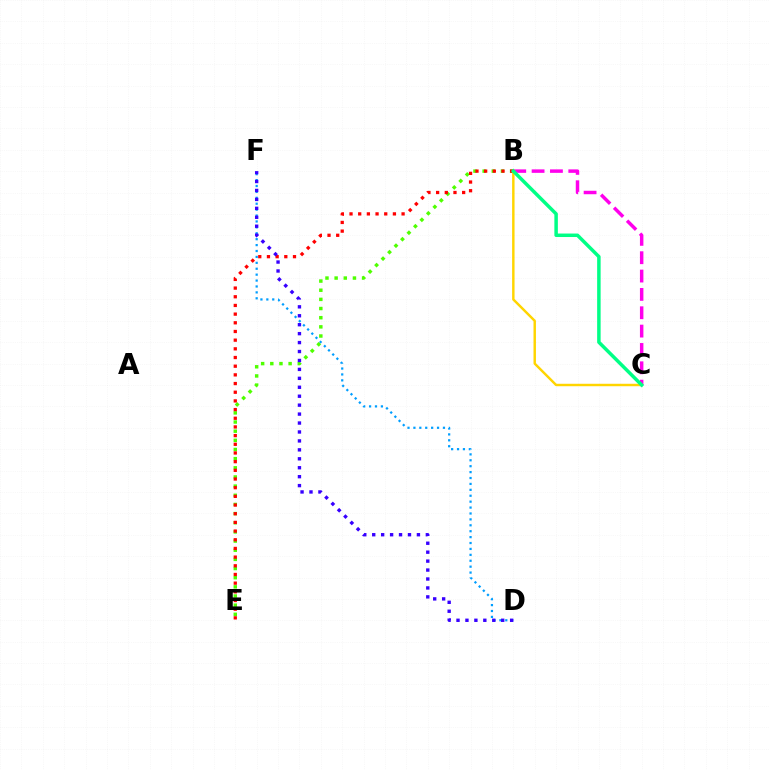{('B', 'E'): [{'color': '#4fff00', 'line_style': 'dotted', 'thickness': 2.49}, {'color': '#ff0000', 'line_style': 'dotted', 'thickness': 2.36}], ('B', 'C'): [{'color': '#ff00ed', 'line_style': 'dashed', 'thickness': 2.49}, {'color': '#ffd500', 'line_style': 'solid', 'thickness': 1.76}, {'color': '#00ff86', 'line_style': 'solid', 'thickness': 2.51}], ('D', 'F'): [{'color': '#009eff', 'line_style': 'dotted', 'thickness': 1.61}, {'color': '#3700ff', 'line_style': 'dotted', 'thickness': 2.43}]}